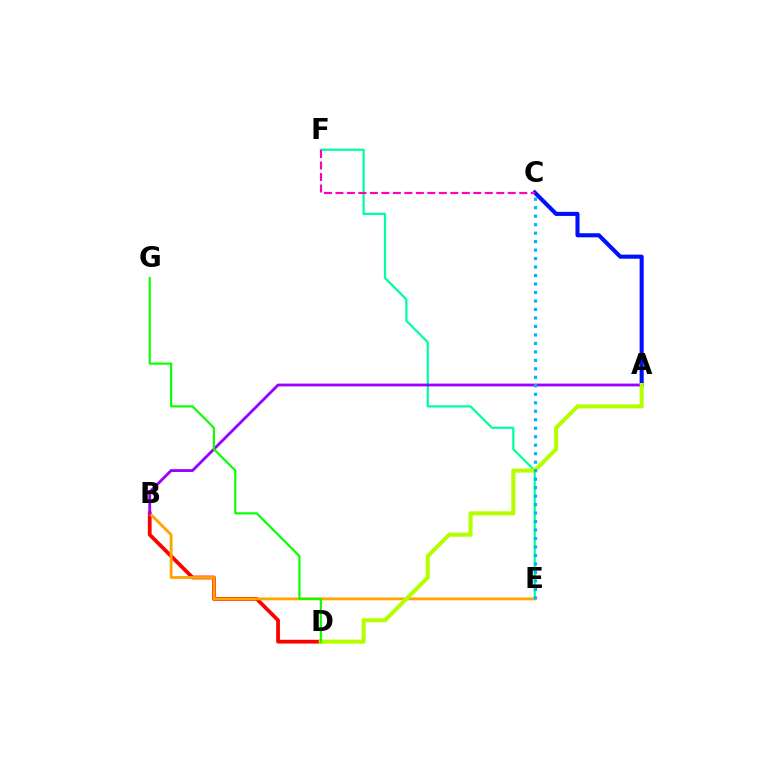{('E', 'F'): [{'color': '#00ff9d', 'line_style': 'solid', 'thickness': 1.61}], ('B', 'D'): [{'color': '#ff0000', 'line_style': 'solid', 'thickness': 2.71}], ('B', 'E'): [{'color': '#ffa500', 'line_style': 'solid', 'thickness': 2.04}], ('A', 'C'): [{'color': '#0010ff', 'line_style': 'solid', 'thickness': 2.94}], ('A', 'B'): [{'color': '#9b00ff', 'line_style': 'solid', 'thickness': 2.04}], ('A', 'D'): [{'color': '#b3ff00', 'line_style': 'solid', 'thickness': 2.92}], ('D', 'G'): [{'color': '#08ff00', 'line_style': 'solid', 'thickness': 1.57}], ('C', 'F'): [{'color': '#ff00bd', 'line_style': 'dashed', 'thickness': 1.56}], ('C', 'E'): [{'color': '#00b5ff', 'line_style': 'dotted', 'thickness': 2.3}]}